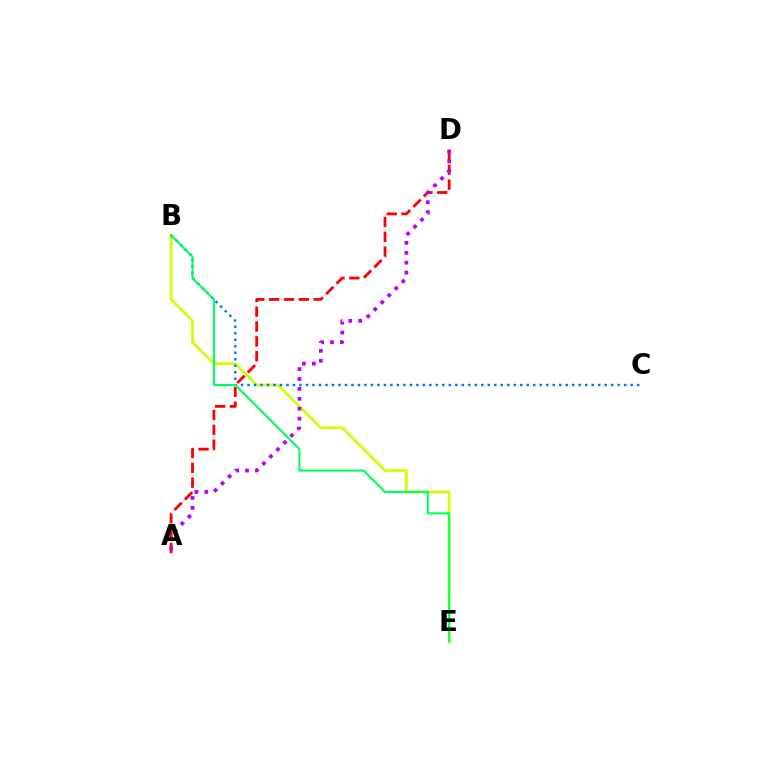{('A', 'D'): [{'color': '#ff0000', 'line_style': 'dashed', 'thickness': 2.02}, {'color': '#b900ff', 'line_style': 'dotted', 'thickness': 2.69}], ('B', 'E'): [{'color': '#d1ff00', 'line_style': 'solid', 'thickness': 1.96}, {'color': '#00ff5c', 'line_style': 'solid', 'thickness': 1.5}], ('B', 'C'): [{'color': '#0074ff', 'line_style': 'dotted', 'thickness': 1.76}]}